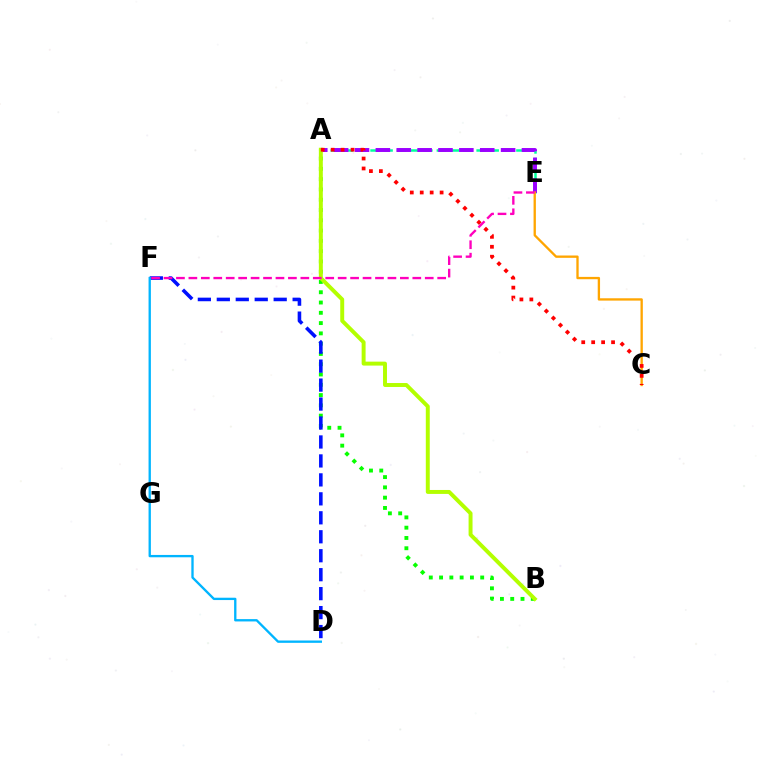{('A', 'E'): [{'color': '#00ff9d', 'line_style': 'dashed', 'thickness': 1.8}, {'color': '#9b00ff', 'line_style': 'dashed', 'thickness': 2.84}], ('C', 'E'): [{'color': '#ffa500', 'line_style': 'solid', 'thickness': 1.68}], ('A', 'B'): [{'color': '#08ff00', 'line_style': 'dotted', 'thickness': 2.79}, {'color': '#b3ff00', 'line_style': 'solid', 'thickness': 2.84}], ('D', 'F'): [{'color': '#0010ff', 'line_style': 'dashed', 'thickness': 2.58}, {'color': '#00b5ff', 'line_style': 'solid', 'thickness': 1.68}], ('A', 'C'): [{'color': '#ff0000', 'line_style': 'dotted', 'thickness': 2.7}], ('E', 'F'): [{'color': '#ff00bd', 'line_style': 'dashed', 'thickness': 1.69}]}